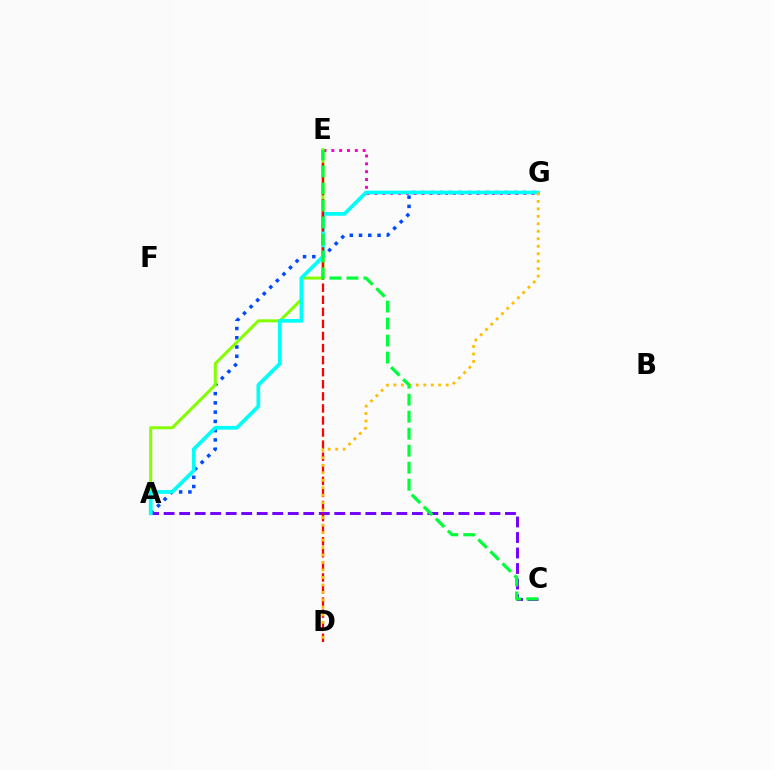{('A', 'C'): [{'color': '#7200ff', 'line_style': 'dashed', 'thickness': 2.11}], ('A', 'G'): [{'color': '#004bff', 'line_style': 'dotted', 'thickness': 2.52}, {'color': '#00fff6', 'line_style': 'solid', 'thickness': 2.67}], ('E', 'G'): [{'color': '#ff00cf', 'line_style': 'dotted', 'thickness': 2.13}], ('A', 'E'): [{'color': '#84ff00', 'line_style': 'solid', 'thickness': 2.18}], ('D', 'E'): [{'color': '#ff0000', 'line_style': 'dashed', 'thickness': 1.64}], ('D', 'G'): [{'color': '#ffbd00', 'line_style': 'dotted', 'thickness': 2.03}], ('C', 'E'): [{'color': '#00ff39', 'line_style': 'dashed', 'thickness': 2.31}]}